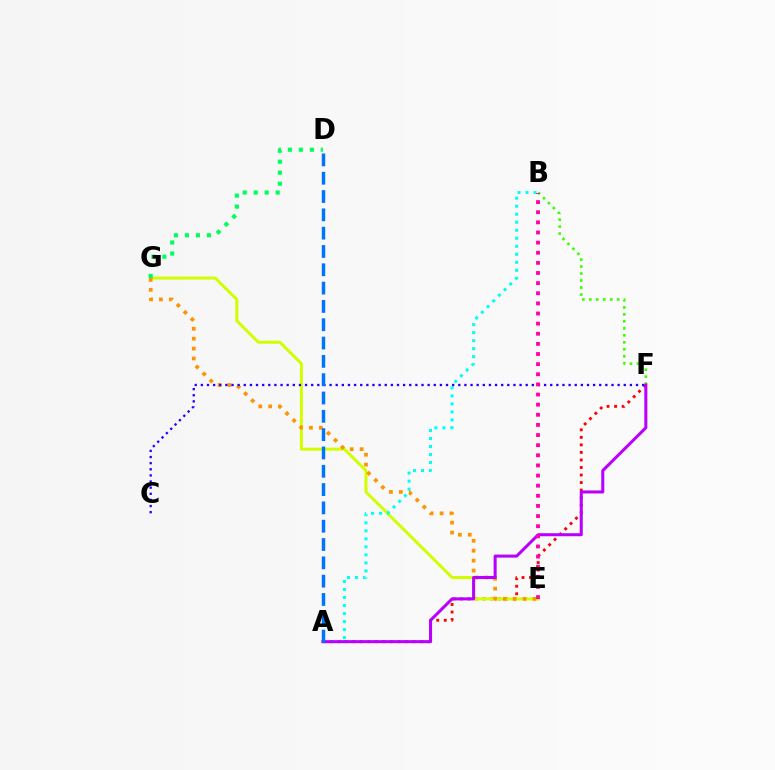{('B', 'F'): [{'color': '#3dff00', 'line_style': 'dotted', 'thickness': 1.9}], ('A', 'F'): [{'color': '#ff0000', 'line_style': 'dotted', 'thickness': 2.05}, {'color': '#b900ff', 'line_style': 'solid', 'thickness': 2.19}], ('E', 'G'): [{'color': '#d1ff00', 'line_style': 'solid', 'thickness': 2.15}, {'color': '#ff9400', 'line_style': 'dotted', 'thickness': 2.69}], ('A', 'B'): [{'color': '#00fff6', 'line_style': 'dotted', 'thickness': 2.18}], ('C', 'F'): [{'color': '#2500ff', 'line_style': 'dotted', 'thickness': 1.67}], ('D', 'G'): [{'color': '#00ff5c', 'line_style': 'dotted', 'thickness': 2.99}], ('A', 'D'): [{'color': '#0074ff', 'line_style': 'dashed', 'thickness': 2.49}], ('B', 'E'): [{'color': '#ff00ac', 'line_style': 'dotted', 'thickness': 2.75}]}